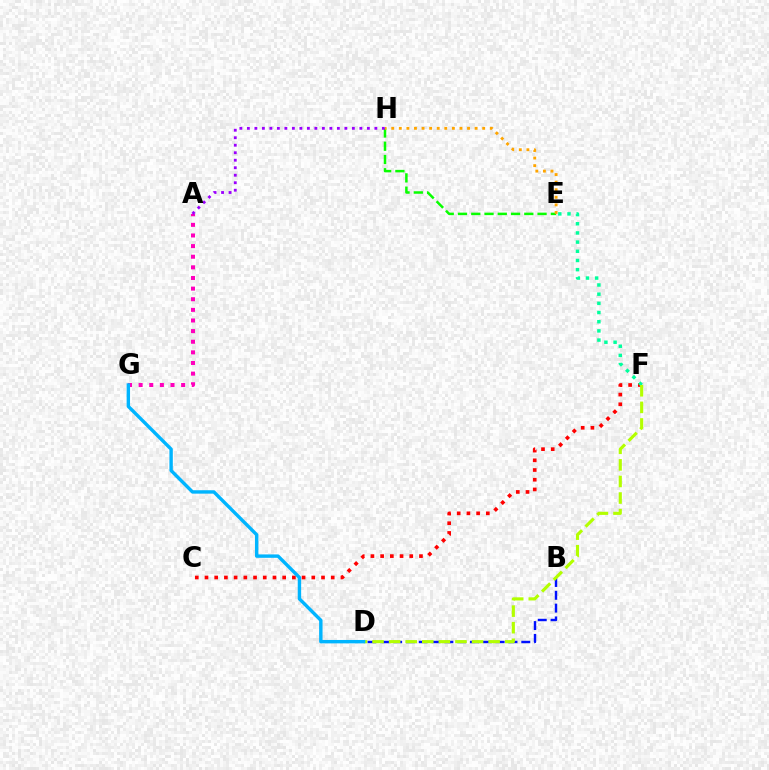{('E', 'H'): [{'color': '#08ff00', 'line_style': 'dashed', 'thickness': 1.8}, {'color': '#ffa500', 'line_style': 'dotted', 'thickness': 2.06}], ('C', 'F'): [{'color': '#ff0000', 'line_style': 'dotted', 'thickness': 2.64}], ('B', 'D'): [{'color': '#0010ff', 'line_style': 'dashed', 'thickness': 1.74}], ('E', 'F'): [{'color': '#00ff9d', 'line_style': 'dotted', 'thickness': 2.49}], ('D', 'F'): [{'color': '#b3ff00', 'line_style': 'dashed', 'thickness': 2.25}], ('A', 'G'): [{'color': '#ff00bd', 'line_style': 'dotted', 'thickness': 2.89}], ('D', 'G'): [{'color': '#00b5ff', 'line_style': 'solid', 'thickness': 2.45}], ('A', 'H'): [{'color': '#9b00ff', 'line_style': 'dotted', 'thickness': 2.04}]}